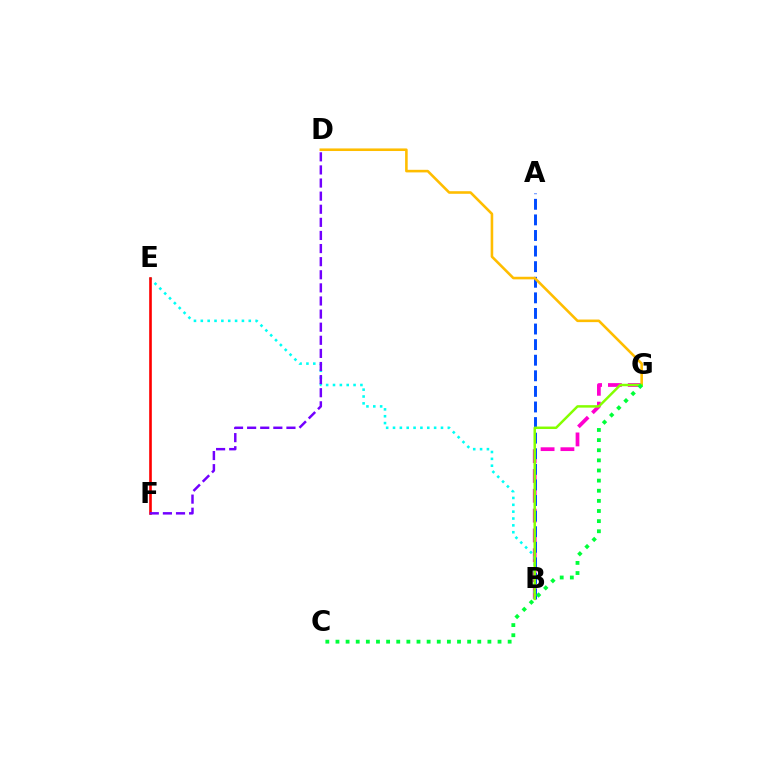{('B', 'G'): [{'color': '#ff00cf', 'line_style': 'dashed', 'thickness': 2.69}, {'color': '#84ff00', 'line_style': 'solid', 'thickness': 1.78}], ('A', 'B'): [{'color': '#004bff', 'line_style': 'dashed', 'thickness': 2.12}], ('D', 'G'): [{'color': '#ffbd00', 'line_style': 'solid', 'thickness': 1.86}], ('B', 'E'): [{'color': '#00fff6', 'line_style': 'dotted', 'thickness': 1.86}], ('E', 'F'): [{'color': '#ff0000', 'line_style': 'solid', 'thickness': 1.9}], ('D', 'F'): [{'color': '#7200ff', 'line_style': 'dashed', 'thickness': 1.78}], ('C', 'G'): [{'color': '#00ff39', 'line_style': 'dotted', 'thickness': 2.75}]}